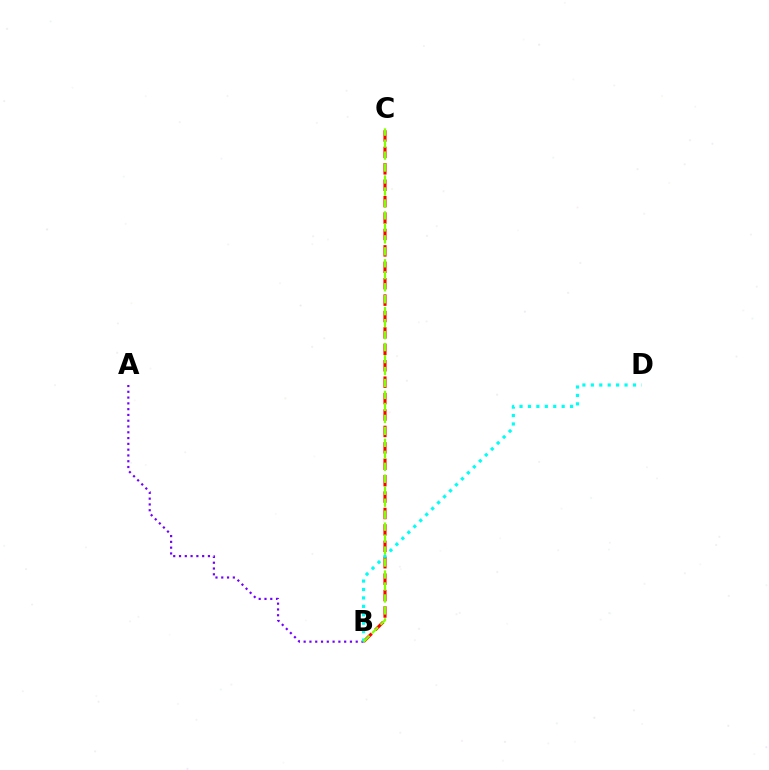{('B', 'C'): [{'color': '#ff0000', 'line_style': 'dashed', 'thickness': 2.23}, {'color': '#84ff00', 'line_style': 'dashed', 'thickness': 1.63}], ('A', 'B'): [{'color': '#7200ff', 'line_style': 'dotted', 'thickness': 1.57}], ('B', 'D'): [{'color': '#00fff6', 'line_style': 'dotted', 'thickness': 2.29}]}